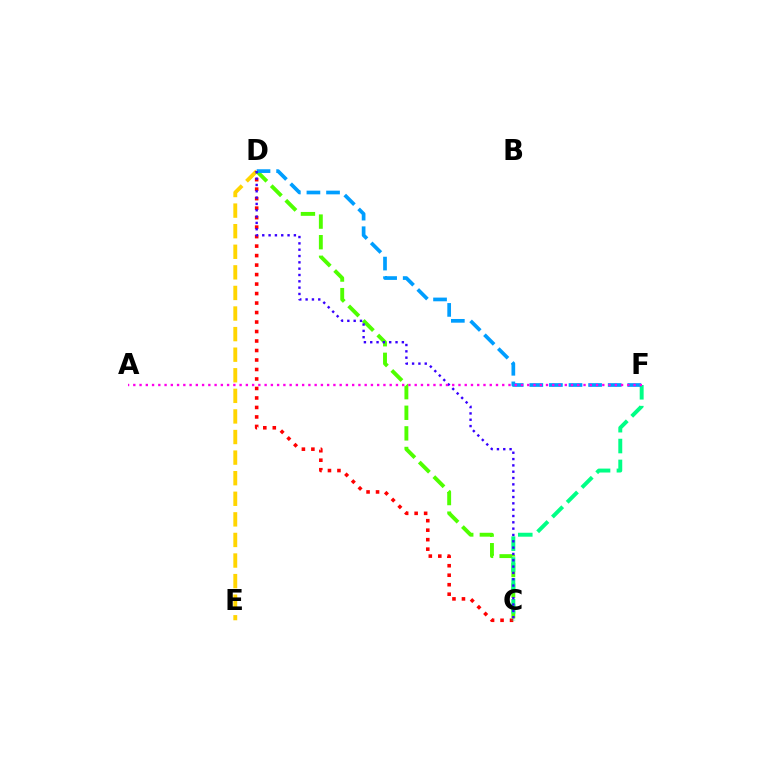{('D', 'E'): [{'color': '#ffd500', 'line_style': 'dashed', 'thickness': 2.8}], ('C', 'D'): [{'color': '#ff0000', 'line_style': 'dotted', 'thickness': 2.58}, {'color': '#4fff00', 'line_style': 'dashed', 'thickness': 2.8}, {'color': '#3700ff', 'line_style': 'dotted', 'thickness': 1.72}], ('C', 'F'): [{'color': '#00ff86', 'line_style': 'dashed', 'thickness': 2.84}], ('D', 'F'): [{'color': '#009eff', 'line_style': 'dashed', 'thickness': 2.66}], ('A', 'F'): [{'color': '#ff00ed', 'line_style': 'dotted', 'thickness': 1.7}]}